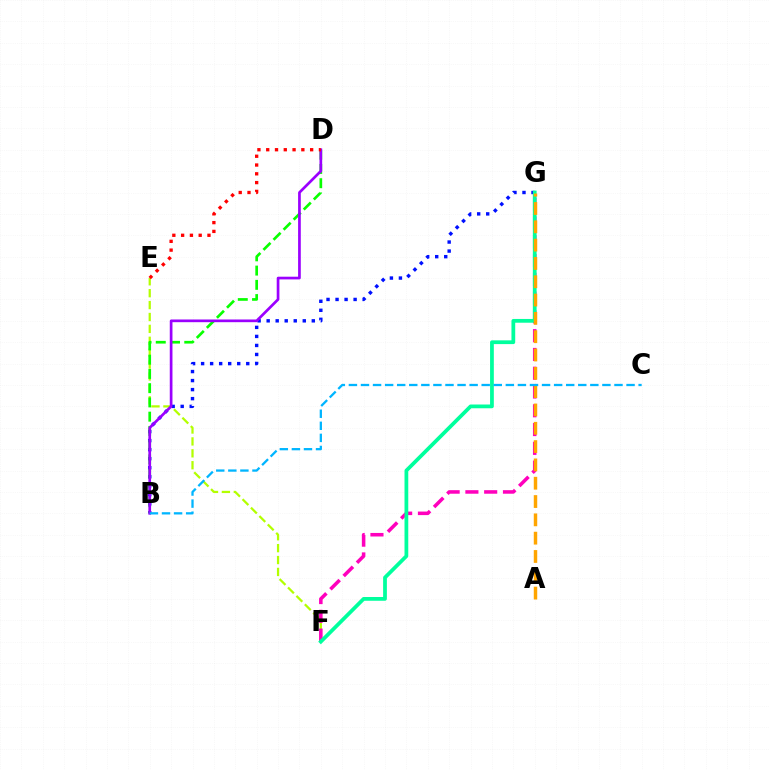{('E', 'F'): [{'color': '#b3ff00', 'line_style': 'dashed', 'thickness': 1.62}], ('B', 'G'): [{'color': '#0010ff', 'line_style': 'dotted', 'thickness': 2.45}], ('F', 'G'): [{'color': '#ff00bd', 'line_style': 'dashed', 'thickness': 2.55}, {'color': '#00ff9d', 'line_style': 'solid', 'thickness': 2.71}], ('B', 'D'): [{'color': '#08ff00', 'line_style': 'dashed', 'thickness': 1.94}, {'color': '#9b00ff', 'line_style': 'solid', 'thickness': 1.94}], ('A', 'G'): [{'color': '#ffa500', 'line_style': 'dashed', 'thickness': 2.49}], ('D', 'E'): [{'color': '#ff0000', 'line_style': 'dotted', 'thickness': 2.39}], ('B', 'C'): [{'color': '#00b5ff', 'line_style': 'dashed', 'thickness': 1.64}]}